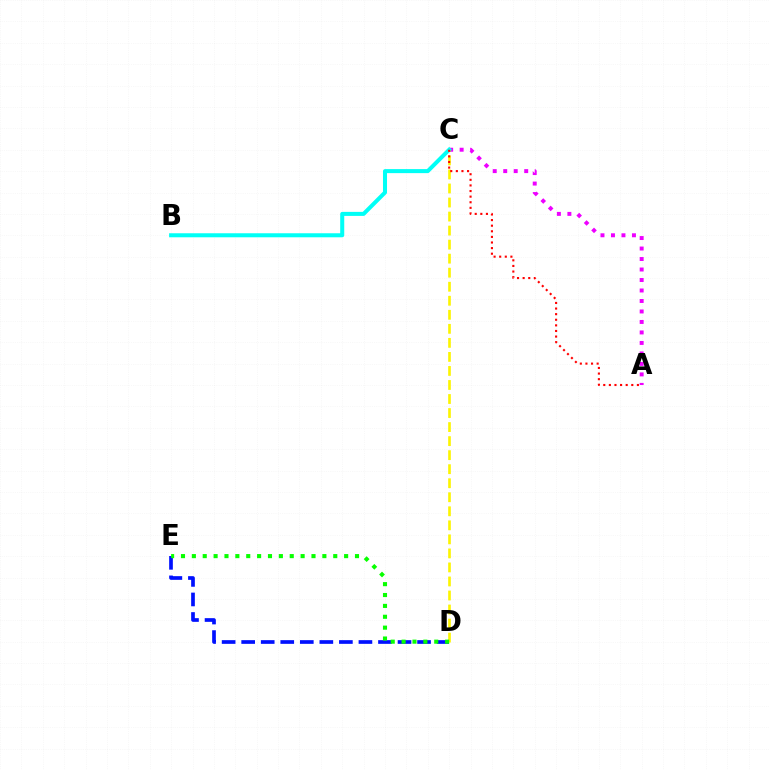{('A', 'C'): [{'color': '#ee00ff', 'line_style': 'dotted', 'thickness': 2.85}, {'color': '#ff0000', 'line_style': 'dotted', 'thickness': 1.52}], ('B', 'C'): [{'color': '#00fff6', 'line_style': 'solid', 'thickness': 2.9}], ('D', 'E'): [{'color': '#0010ff', 'line_style': 'dashed', 'thickness': 2.65}, {'color': '#08ff00', 'line_style': 'dotted', 'thickness': 2.96}], ('C', 'D'): [{'color': '#fcf500', 'line_style': 'dashed', 'thickness': 1.91}]}